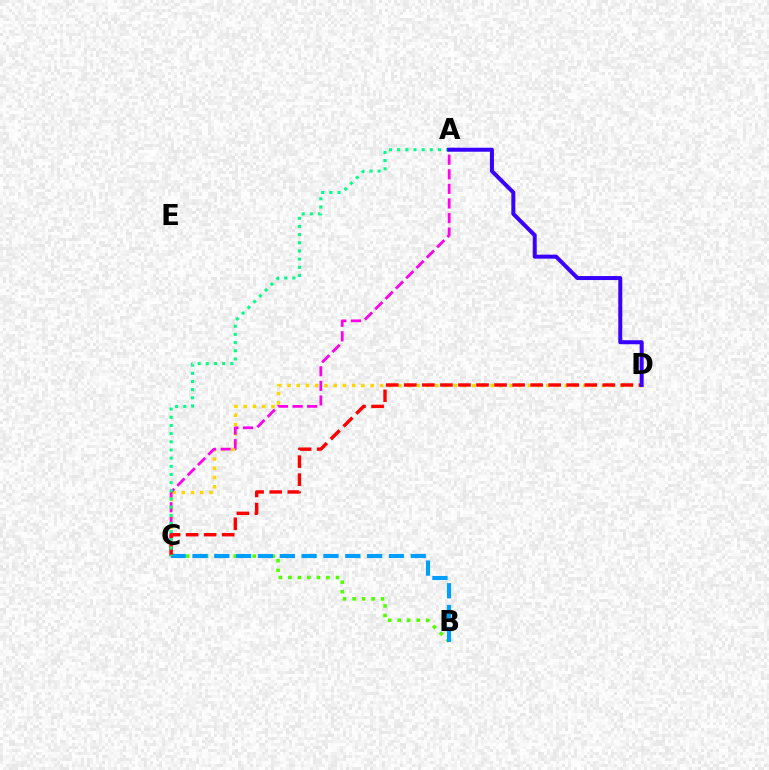{('C', 'D'): [{'color': '#ffd500', 'line_style': 'dotted', 'thickness': 2.51}, {'color': '#ff0000', 'line_style': 'dashed', 'thickness': 2.45}], ('B', 'C'): [{'color': '#4fff00', 'line_style': 'dotted', 'thickness': 2.58}, {'color': '#009eff', 'line_style': 'dashed', 'thickness': 2.96}], ('A', 'C'): [{'color': '#ff00ed', 'line_style': 'dashed', 'thickness': 1.98}, {'color': '#00ff86', 'line_style': 'dotted', 'thickness': 2.22}], ('A', 'D'): [{'color': '#3700ff', 'line_style': 'solid', 'thickness': 2.88}]}